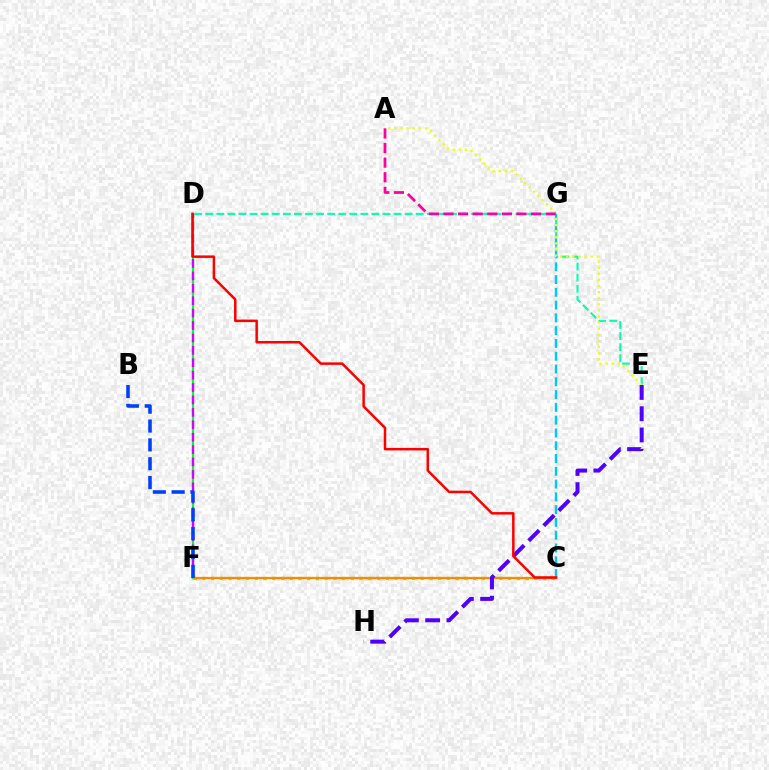{('C', 'F'): [{'color': '#66ff00', 'line_style': 'dotted', 'thickness': 2.37}, {'color': '#ff8800', 'line_style': 'solid', 'thickness': 1.65}], ('D', 'F'): [{'color': '#00ff27', 'line_style': 'solid', 'thickness': 1.56}, {'color': '#d600ff', 'line_style': 'dashed', 'thickness': 1.69}], ('D', 'E'): [{'color': '#00ffaf', 'line_style': 'dashed', 'thickness': 1.5}], ('B', 'F'): [{'color': '#003fff', 'line_style': 'dashed', 'thickness': 2.56}], ('C', 'G'): [{'color': '#00c7ff', 'line_style': 'dashed', 'thickness': 1.74}], ('A', 'E'): [{'color': '#eeff00', 'line_style': 'dotted', 'thickness': 1.66}], ('A', 'G'): [{'color': '#ff00a0', 'line_style': 'dashed', 'thickness': 1.98}], ('E', 'H'): [{'color': '#4f00ff', 'line_style': 'dashed', 'thickness': 2.89}], ('C', 'D'): [{'color': '#ff0000', 'line_style': 'solid', 'thickness': 1.81}]}